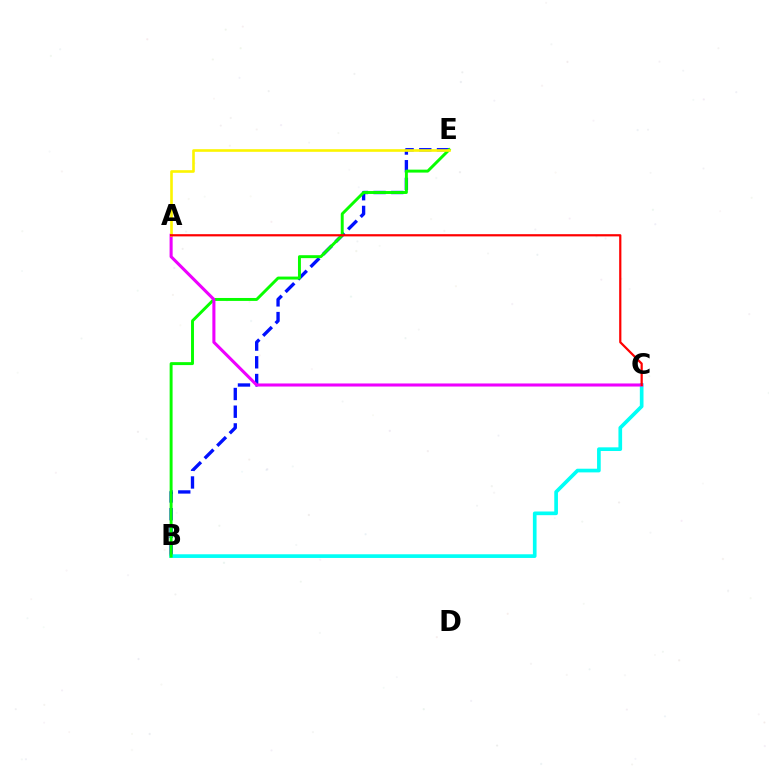{('B', 'E'): [{'color': '#0010ff', 'line_style': 'dashed', 'thickness': 2.4}, {'color': '#08ff00', 'line_style': 'solid', 'thickness': 2.12}], ('B', 'C'): [{'color': '#00fff6', 'line_style': 'solid', 'thickness': 2.65}], ('A', 'C'): [{'color': '#ee00ff', 'line_style': 'solid', 'thickness': 2.21}, {'color': '#ff0000', 'line_style': 'solid', 'thickness': 1.6}], ('A', 'E'): [{'color': '#fcf500', 'line_style': 'solid', 'thickness': 1.89}]}